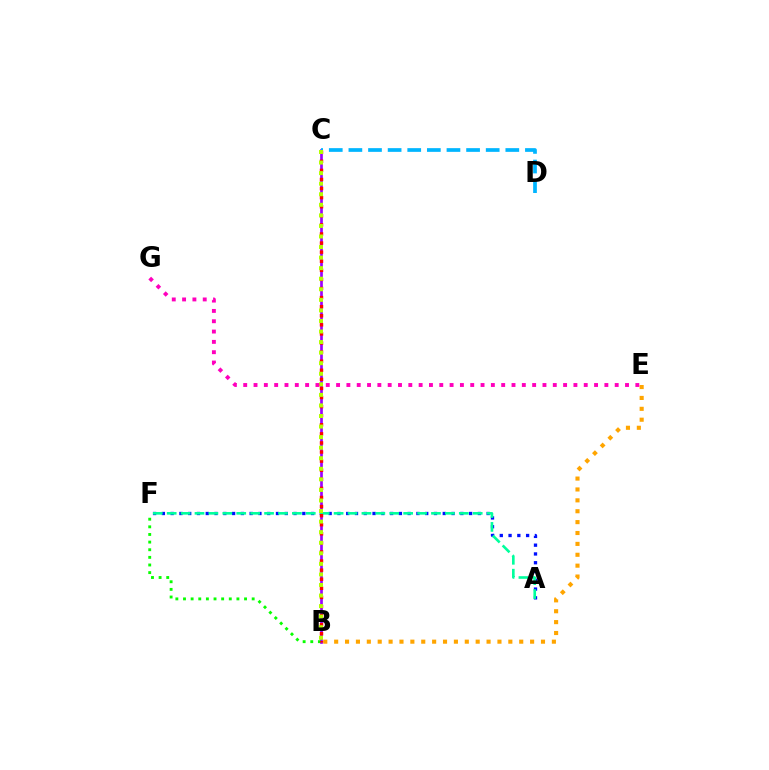{('B', 'C'): [{'color': '#9b00ff', 'line_style': 'solid', 'thickness': 1.93}, {'color': '#ff0000', 'line_style': 'dotted', 'thickness': 2.47}, {'color': '#b3ff00', 'line_style': 'dotted', 'thickness': 2.87}], ('B', 'F'): [{'color': '#08ff00', 'line_style': 'dotted', 'thickness': 2.07}], ('C', 'D'): [{'color': '#00b5ff', 'line_style': 'dashed', 'thickness': 2.66}], ('A', 'F'): [{'color': '#0010ff', 'line_style': 'dotted', 'thickness': 2.39}, {'color': '#00ff9d', 'line_style': 'dashed', 'thickness': 1.89}], ('B', 'E'): [{'color': '#ffa500', 'line_style': 'dotted', 'thickness': 2.96}], ('E', 'G'): [{'color': '#ff00bd', 'line_style': 'dotted', 'thickness': 2.8}]}